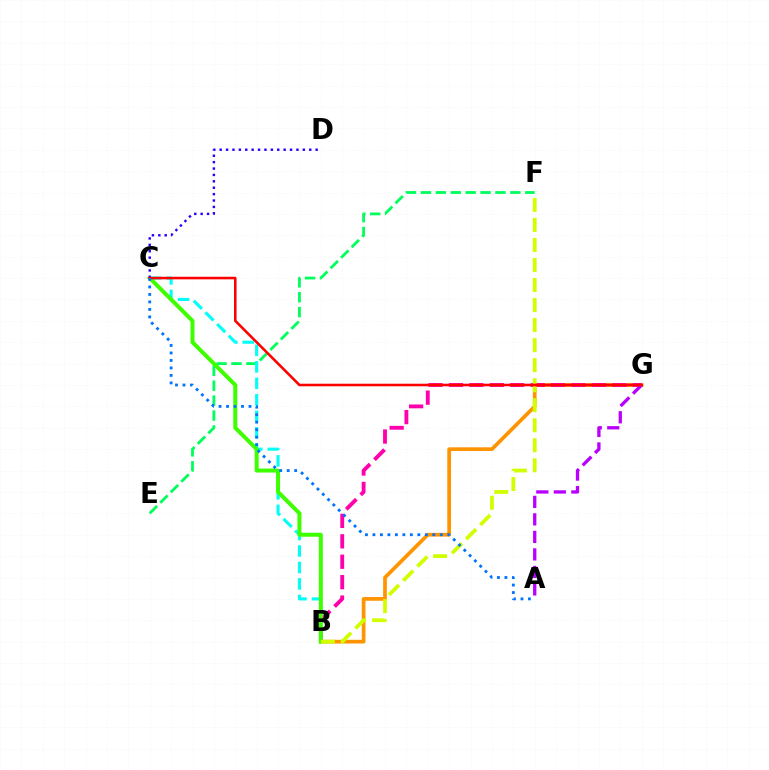{('B', 'G'): [{'color': '#ff9400', 'line_style': 'solid', 'thickness': 2.67}, {'color': '#ff00ac', 'line_style': 'dashed', 'thickness': 2.77}], ('E', 'F'): [{'color': '#00ff5c', 'line_style': 'dashed', 'thickness': 2.02}], ('A', 'G'): [{'color': '#b900ff', 'line_style': 'dashed', 'thickness': 2.38}], ('B', 'C'): [{'color': '#00fff6', 'line_style': 'dashed', 'thickness': 2.24}, {'color': '#3dff00', 'line_style': 'solid', 'thickness': 2.87}], ('B', 'F'): [{'color': '#d1ff00', 'line_style': 'dashed', 'thickness': 2.72}], ('C', 'D'): [{'color': '#2500ff', 'line_style': 'dotted', 'thickness': 1.74}], ('C', 'G'): [{'color': '#ff0000', 'line_style': 'solid', 'thickness': 1.85}], ('A', 'C'): [{'color': '#0074ff', 'line_style': 'dotted', 'thickness': 2.03}]}